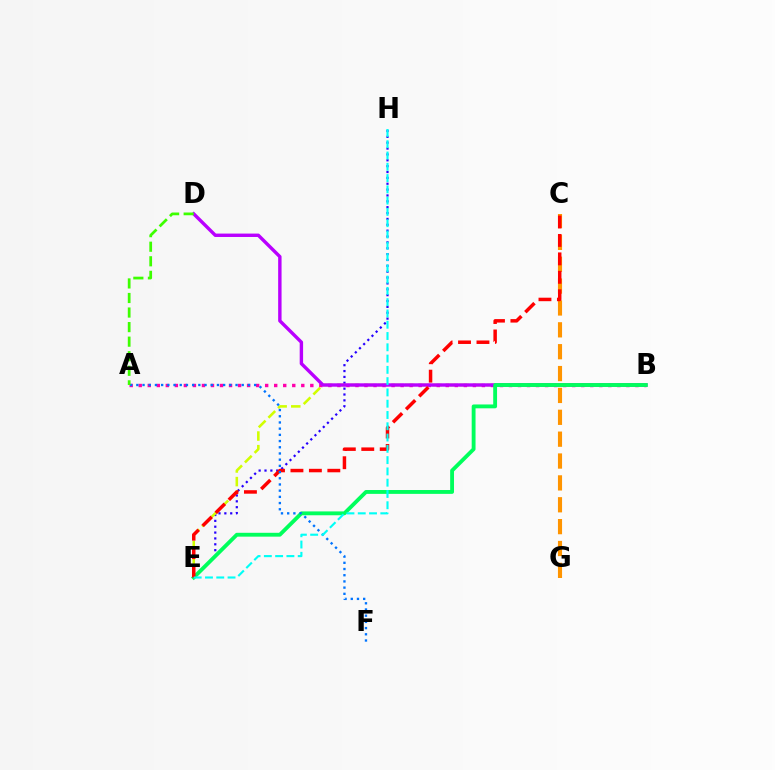{('E', 'H'): [{'color': '#2500ff', 'line_style': 'dotted', 'thickness': 1.59}, {'color': '#00fff6', 'line_style': 'dashed', 'thickness': 1.53}], ('B', 'E'): [{'color': '#d1ff00', 'line_style': 'dashed', 'thickness': 1.85}, {'color': '#00ff5c', 'line_style': 'solid', 'thickness': 2.77}], ('A', 'B'): [{'color': '#ff00ac', 'line_style': 'dotted', 'thickness': 2.45}], ('B', 'D'): [{'color': '#b900ff', 'line_style': 'solid', 'thickness': 2.45}], ('C', 'G'): [{'color': '#ff9400', 'line_style': 'dashed', 'thickness': 2.97}], ('C', 'E'): [{'color': '#ff0000', 'line_style': 'dashed', 'thickness': 2.51}], ('A', 'F'): [{'color': '#0074ff', 'line_style': 'dotted', 'thickness': 1.68}], ('A', 'D'): [{'color': '#3dff00', 'line_style': 'dashed', 'thickness': 1.98}]}